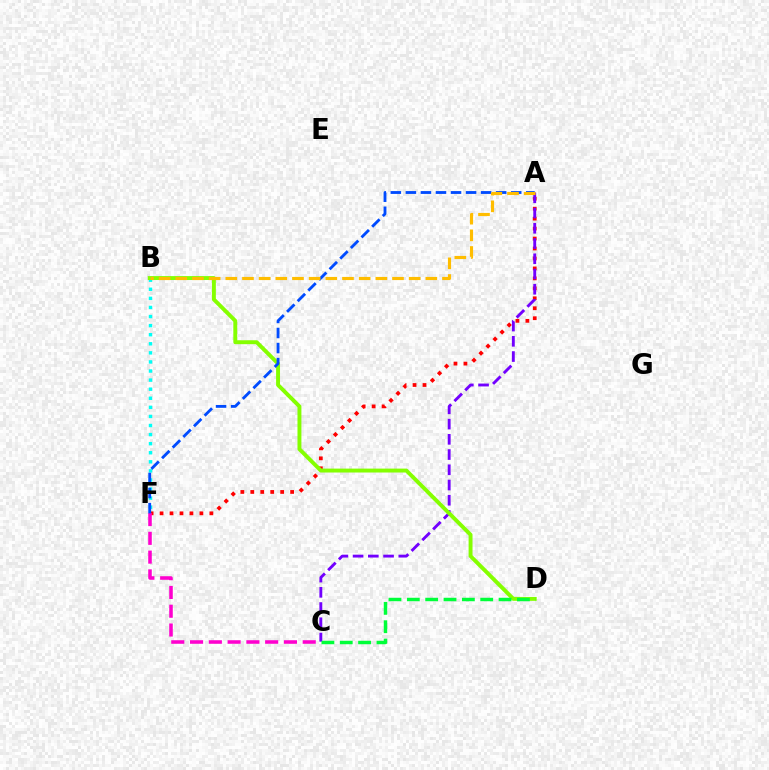{('B', 'F'): [{'color': '#00fff6', 'line_style': 'dotted', 'thickness': 2.47}], ('A', 'F'): [{'color': '#ff0000', 'line_style': 'dotted', 'thickness': 2.71}, {'color': '#004bff', 'line_style': 'dashed', 'thickness': 2.04}], ('A', 'C'): [{'color': '#7200ff', 'line_style': 'dashed', 'thickness': 2.07}], ('B', 'D'): [{'color': '#84ff00', 'line_style': 'solid', 'thickness': 2.82}], ('C', 'F'): [{'color': '#ff00cf', 'line_style': 'dashed', 'thickness': 2.55}], ('C', 'D'): [{'color': '#00ff39', 'line_style': 'dashed', 'thickness': 2.49}], ('A', 'B'): [{'color': '#ffbd00', 'line_style': 'dashed', 'thickness': 2.26}]}